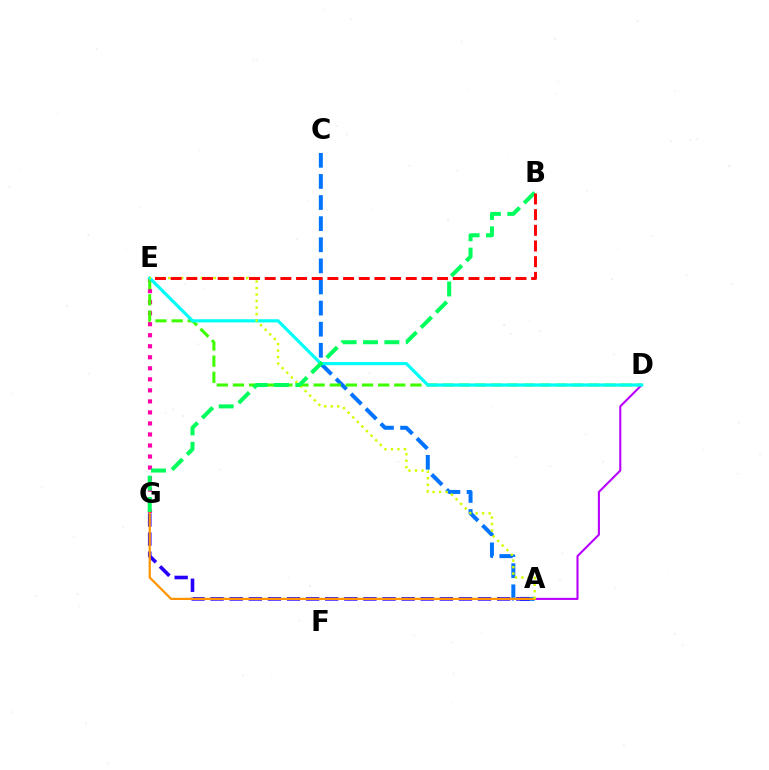{('E', 'G'): [{'color': '#ff00ac', 'line_style': 'dotted', 'thickness': 3.0}], ('A', 'C'): [{'color': '#0074ff', 'line_style': 'dashed', 'thickness': 2.87}], ('D', 'E'): [{'color': '#3dff00', 'line_style': 'dashed', 'thickness': 2.19}, {'color': '#00fff6', 'line_style': 'solid', 'thickness': 2.28}], ('A', 'D'): [{'color': '#b900ff', 'line_style': 'solid', 'thickness': 1.51}], ('A', 'G'): [{'color': '#2500ff', 'line_style': 'dashed', 'thickness': 2.6}, {'color': '#ff9400', 'line_style': 'solid', 'thickness': 1.61}], ('A', 'E'): [{'color': '#d1ff00', 'line_style': 'dotted', 'thickness': 1.76}], ('B', 'G'): [{'color': '#00ff5c', 'line_style': 'dashed', 'thickness': 2.9}], ('B', 'E'): [{'color': '#ff0000', 'line_style': 'dashed', 'thickness': 2.13}]}